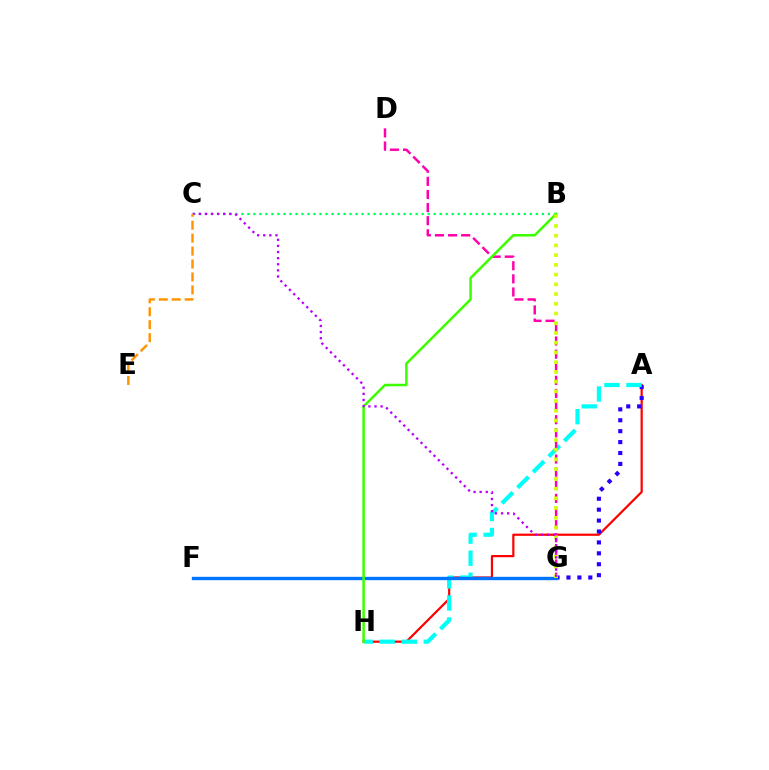{('A', 'H'): [{'color': '#ff0000', 'line_style': 'solid', 'thickness': 1.59}, {'color': '#00fff6', 'line_style': 'dashed', 'thickness': 2.99}], ('A', 'G'): [{'color': '#2500ff', 'line_style': 'dotted', 'thickness': 2.97}], ('B', 'C'): [{'color': '#00ff5c', 'line_style': 'dotted', 'thickness': 1.63}], ('D', 'G'): [{'color': '#ff00ac', 'line_style': 'dashed', 'thickness': 1.78}], ('F', 'G'): [{'color': '#0074ff', 'line_style': 'solid', 'thickness': 2.41}], ('B', 'H'): [{'color': '#3dff00', 'line_style': 'solid', 'thickness': 1.82}], ('B', 'G'): [{'color': '#d1ff00', 'line_style': 'dotted', 'thickness': 2.64}], ('C', 'G'): [{'color': '#b900ff', 'line_style': 'dotted', 'thickness': 1.66}], ('C', 'E'): [{'color': '#ff9400', 'line_style': 'dashed', 'thickness': 1.76}]}